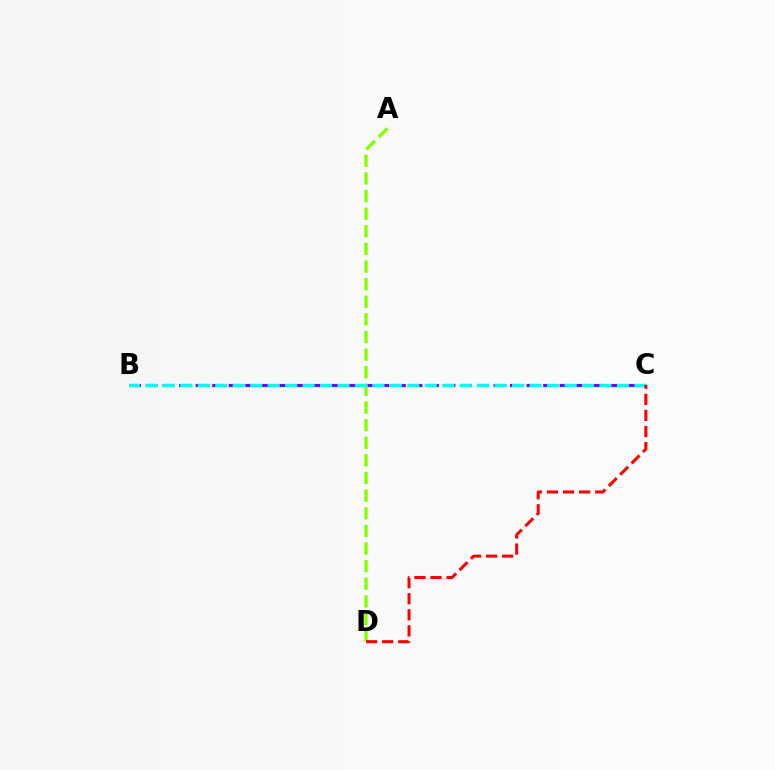{('B', 'C'): [{'color': '#7200ff', 'line_style': 'dashed', 'thickness': 2.25}, {'color': '#00fff6', 'line_style': 'dashed', 'thickness': 2.37}], ('A', 'D'): [{'color': '#84ff00', 'line_style': 'dashed', 'thickness': 2.39}], ('C', 'D'): [{'color': '#ff0000', 'line_style': 'dashed', 'thickness': 2.18}]}